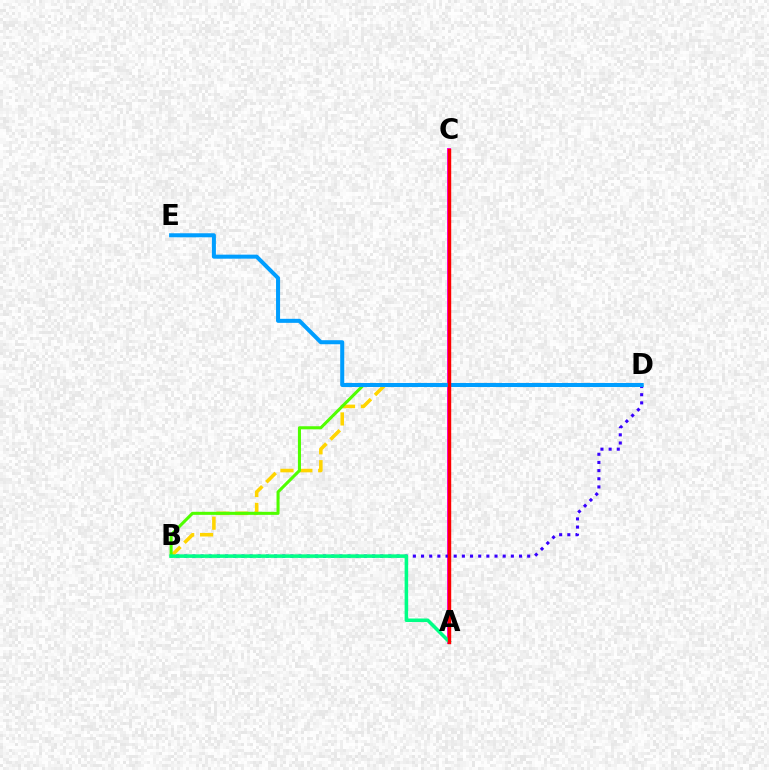{('A', 'C'): [{'color': '#ff00ed', 'line_style': 'solid', 'thickness': 2.84}, {'color': '#ff0000', 'line_style': 'solid', 'thickness': 2.46}], ('B', 'D'): [{'color': '#3700ff', 'line_style': 'dotted', 'thickness': 2.22}, {'color': '#ffd500', 'line_style': 'dashed', 'thickness': 2.56}, {'color': '#4fff00', 'line_style': 'solid', 'thickness': 2.2}], ('A', 'B'): [{'color': '#00ff86', 'line_style': 'solid', 'thickness': 2.56}], ('D', 'E'): [{'color': '#009eff', 'line_style': 'solid', 'thickness': 2.9}]}